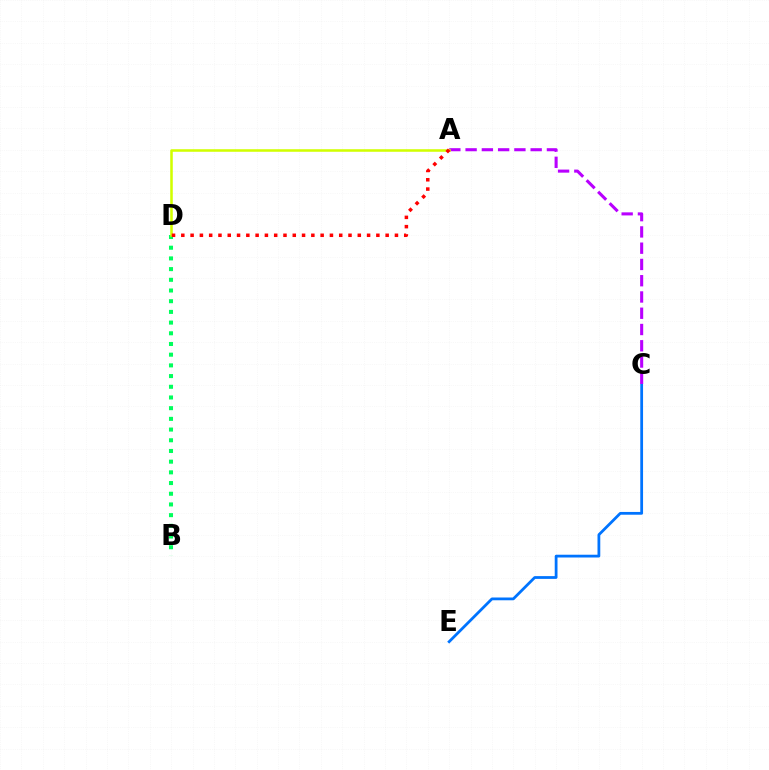{('B', 'D'): [{'color': '#00ff5c', 'line_style': 'dotted', 'thickness': 2.91}], ('C', 'E'): [{'color': '#0074ff', 'line_style': 'solid', 'thickness': 2.0}], ('A', 'C'): [{'color': '#b900ff', 'line_style': 'dashed', 'thickness': 2.21}], ('A', 'D'): [{'color': '#d1ff00', 'line_style': 'solid', 'thickness': 1.83}, {'color': '#ff0000', 'line_style': 'dotted', 'thickness': 2.52}]}